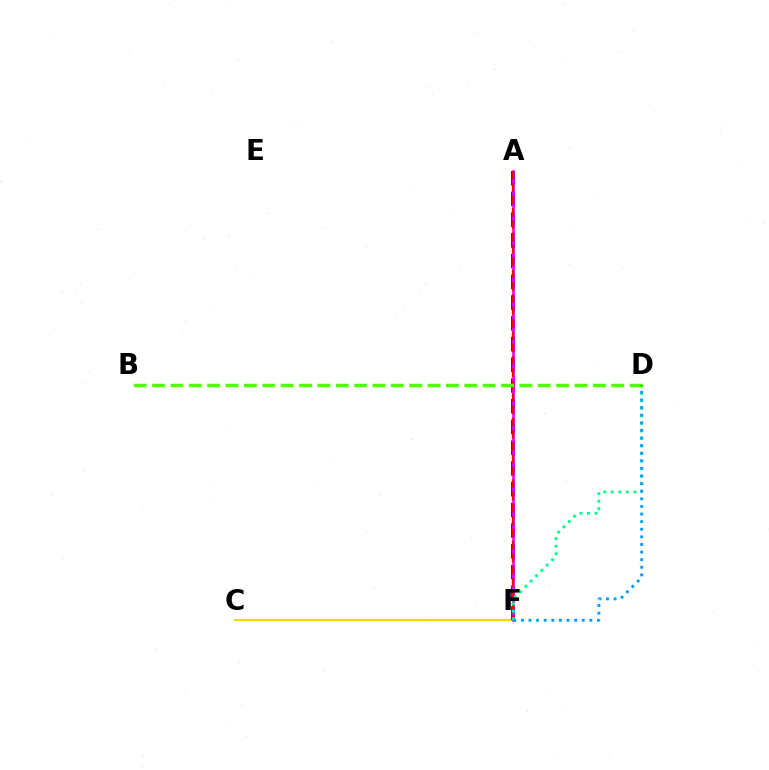{('C', 'F'): [{'color': '#ffd500', 'line_style': 'solid', 'thickness': 1.58}], ('A', 'F'): [{'color': '#3700ff', 'line_style': 'dashed', 'thickness': 2.82}, {'color': '#ff00ed', 'line_style': 'solid', 'thickness': 1.88}, {'color': '#ff0000', 'line_style': 'dashed', 'thickness': 1.68}], ('D', 'F'): [{'color': '#00ff86', 'line_style': 'dotted', 'thickness': 2.05}, {'color': '#009eff', 'line_style': 'dotted', 'thickness': 2.07}], ('B', 'D'): [{'color': '#4fff00', 'line_style': 'dashed', 'thickness': 2.5}]}